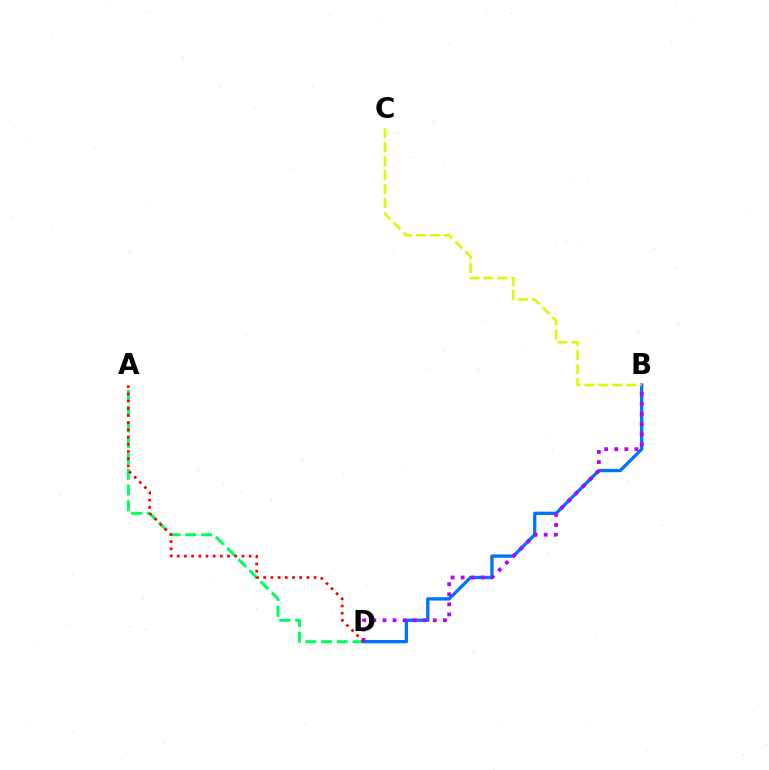{('A', 'D'): [{'color': '#00ff5c', 'line_style': 'dashed', 'thickness': 2.14}, {'color': '#ff0000', 'line_style': 'dotted', 'thickness': 1.95}], ('B', 'D'): [{'color': '#0074ff', 'line_style': 'solid', 'thickness': 2.39}, {'color': '#b900ff', 'line_style': 'dotted', 'thickness': 2.74}], ('B', 'C'): [{'color': '#d1ff00', 'line_style': 'dashed', 'thickness': 1.9}]}